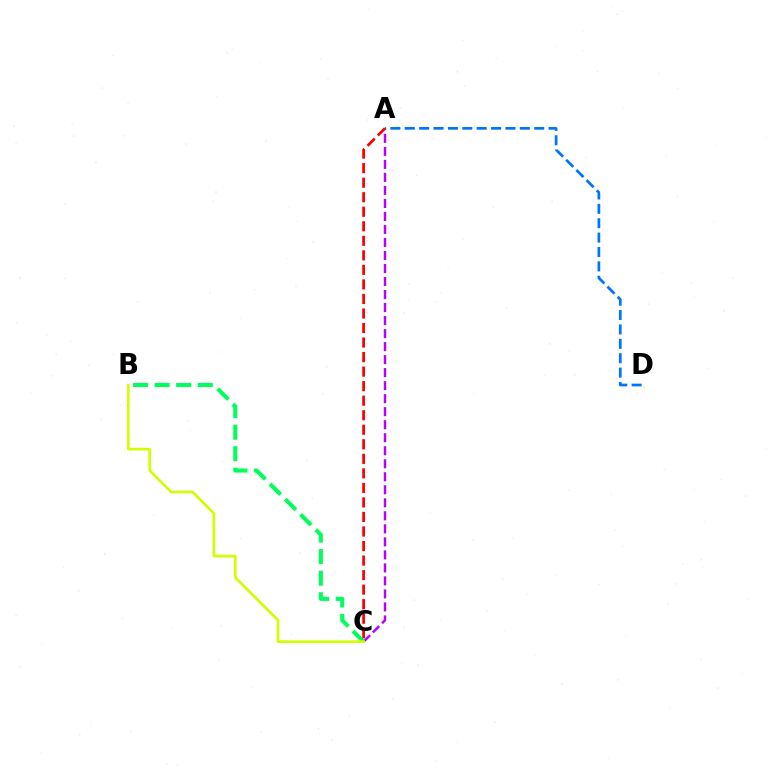{('A', 'C'): [{'color': '#b900ff', 'line_style': 'dashed', 'thickness': 1.77}, {'color': '#ff0000', 'line_style': 'dashed', 'thickness': 1.97}], ('A', 'D'): [{'color': '#0074ff', 'line_style': 'dashed', 'thickness': 1.95}], ('B', 'C'): [{'color': '#00ff5c', 'line_style': 'dashed', 'thickness': 2.93}, {'color': '#d1ff00', 'line_style': 'solid', 'thickness': 1.91}]}